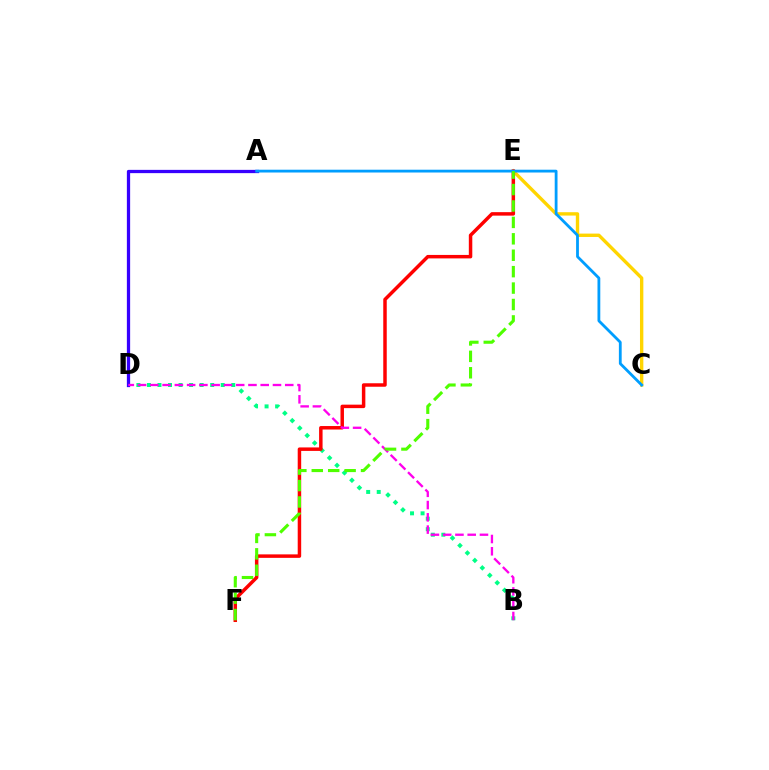{('C', 'E'): [{'color': '#ffd500', 'line_style': 'solid', 'thickness': 2.42}], ('B', 'D'): [{'color': '#00ff86', 'line_style': 'dotted', 'thickness': 2.86}, {'color': '#ff00ed', 'line_style': 'dashed', 'thickness': 1.67}], ('A', 'D'): [{'color': '#3700ff', 'line_style': 'solid', 'thickness': 2.35}], ('E', 'F'): [{'color': '#ff0000', 'line_style': 'solid', 'thickness': 2.5}, {'color': '#4fff00', 'line_style': 'dashed', 'thickness': 2.23}], ('A', 'C'): [{'color': '#009eff', 'line_style': 'solid', 'thickness': 2.02}]}